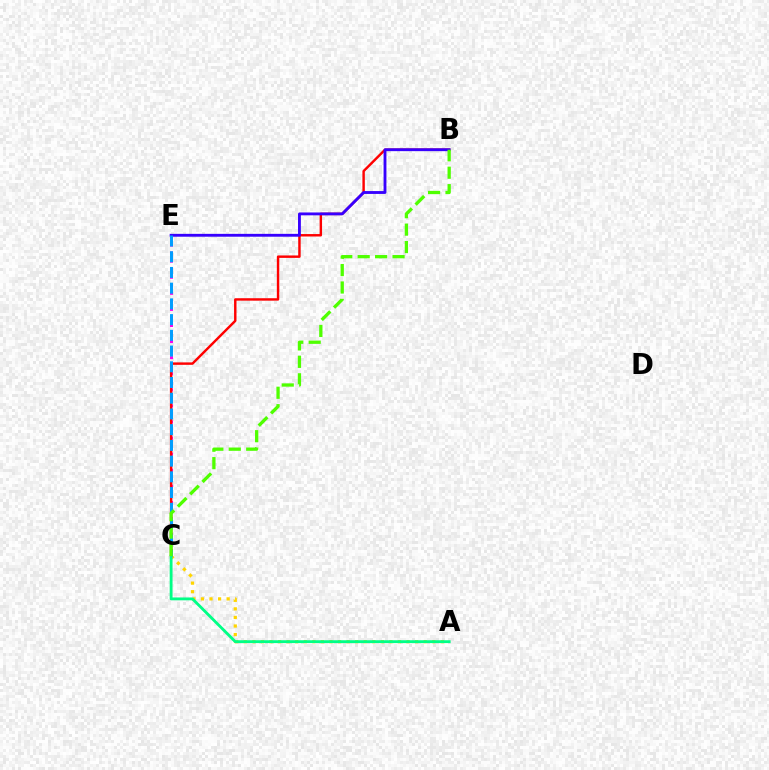{('C', 'E'): [{'color': '#ff00ed', 'line_style': 'dotted', 'thickness': 2.18}, {'color': '#009eff', 'line_style': 'dashed', 'thickness': 2.14}], ('A', 'C'): [{'color': '#ffd500', 'line_style': 'dotted', 'thickness': 2.33}, {'color': '#00ff86', 'line_style': 'solid', 'thickness': 2.05}], ('B', 'C'): [{'color': '#ff0000', 'line_style': 'solid', 'thickness': 1.75}, {'color': '#4fff00', 'line_style': 'dashed', 'thickness': 2.37}], ('B', 'E'): [{'color': '#3700ff', 'line_style': 'solid', 'thickness': 2.06}]}